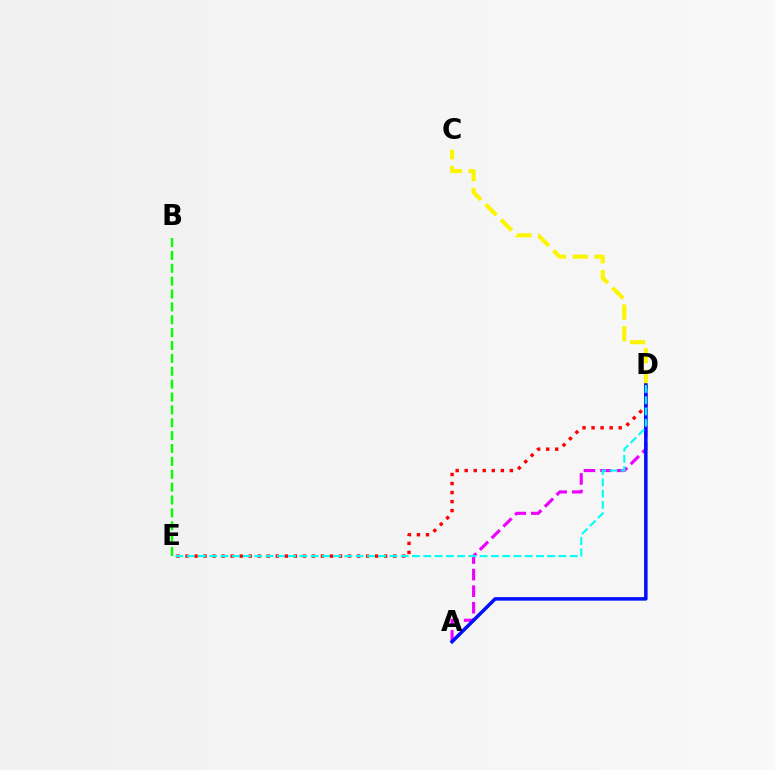{('A', 'D'): [{'color': '#ee00ff', 'line_style': 'dashed', 'thickness': 2.25}, {'color': '#0010ff', 'line_style': 'solid', 'thickness': 2.53}], ('D', 'E'): [{'color': '#ff0000', 'line_style': 'dotted', 'thickness': 2.45}, {'color': '#00fff6', 'line_style': 'dashed', 'thickness': 1.53}], ('C', 'D'): [{'color': '#fcf500', 'line_style': 'dashed', 'thickness': 2.95}], ('B', 'E'): [{'color': '#08ff00', 'line_style': 'dashed', 'thickness': 1.75}]}